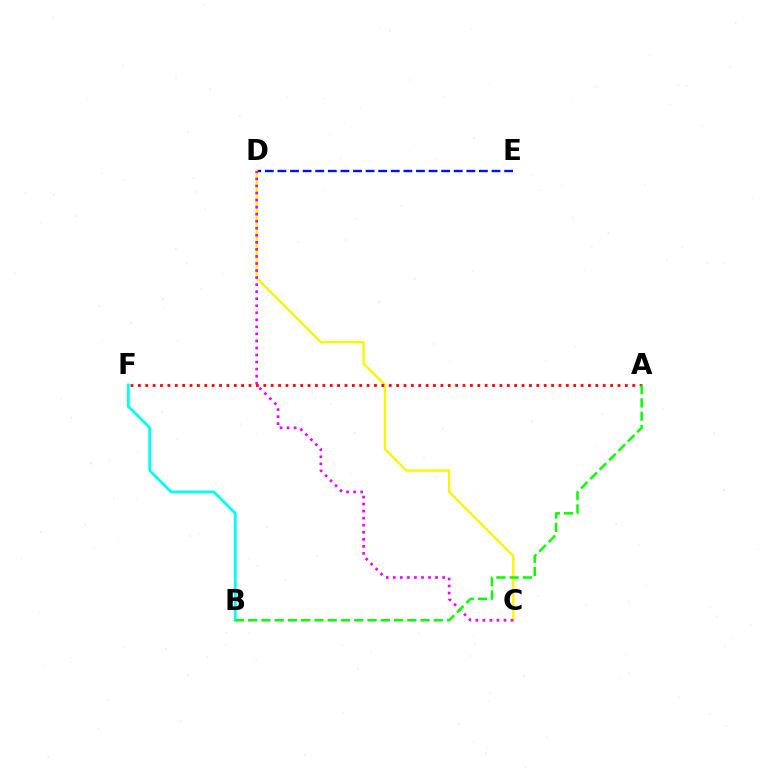{('D', 'E'): [{'color': '#0010ff', 'line_style': 'dashed', 'thickness': 1.71}], ('C', 'D'): [{'color': '#fcf500', 'line_style': 'solid', 'thickness': 1.71}, {'color': '#ee00ff', 'line_style': 'dotted', 'thickness': 1.91}], ('B', 'F'): [{'color': '#00fff6', 'line_style': 'solid', 'thickness': 2.03}], ('A', 'F'): [{'color': '#ff0000', 'line_style': 'dotted', 'thickness': 2.0}], ('A', 'B'): [{'color': '#08ff00', 'line_style': 'dashed', 'thickness': 1.8}]}